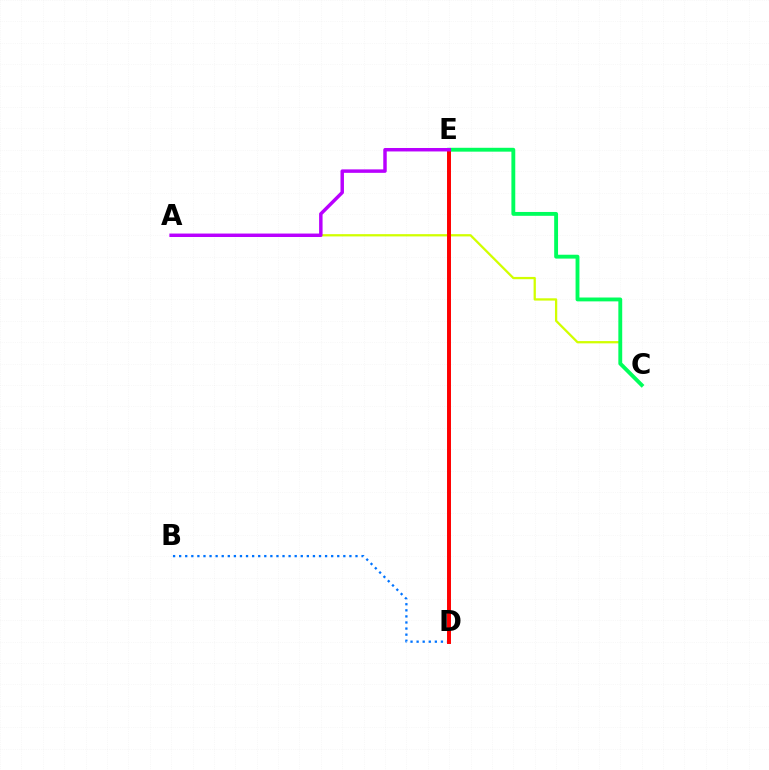{('A', 'C'): [{'color': '#d1ff00', 'line_style': 'solid', 'thickness': 1.64}], ('C', 'E'): [{'color': '#00ff5c', 'line_style': 'solid', 'thickness': 2.78}], ('B', 'D'): [{'color': '#0074ff', 'line_style': 'dotted', 'thickness': 1.65}], ('D', 'E'): [{'color': '#ff0000', 'line_style': 'solid', 'thickness': 2.85}], ('A', 'E'): [{'color': '#b900ff', 'line_style': 'solid', 'thickness': 2.49}]}